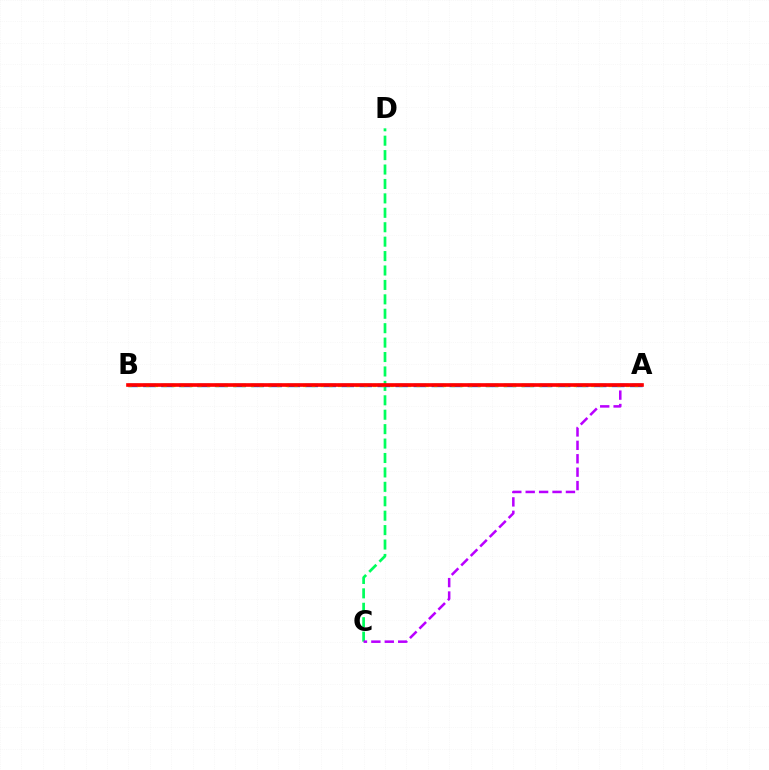{('C', 'D'): [{'color': '#00ff5c', 'line_style': 'dashed', 'thickness': 1.96}], ('A', 'C'): [{'color': '#b900ff', 'line_style': 'dashed', 'thickness': 1.82}], ('A', 'B'): [{'color': '#0074ff', 'line_style': 'dashed', 'thickness': 2.45}, {'color': '#d1ff00', 'line_style': 'dotted', 'thickness': 2.37}, {'color': '#ff0000', 'line_style': 'solid', 'thickness': 2.63}]}